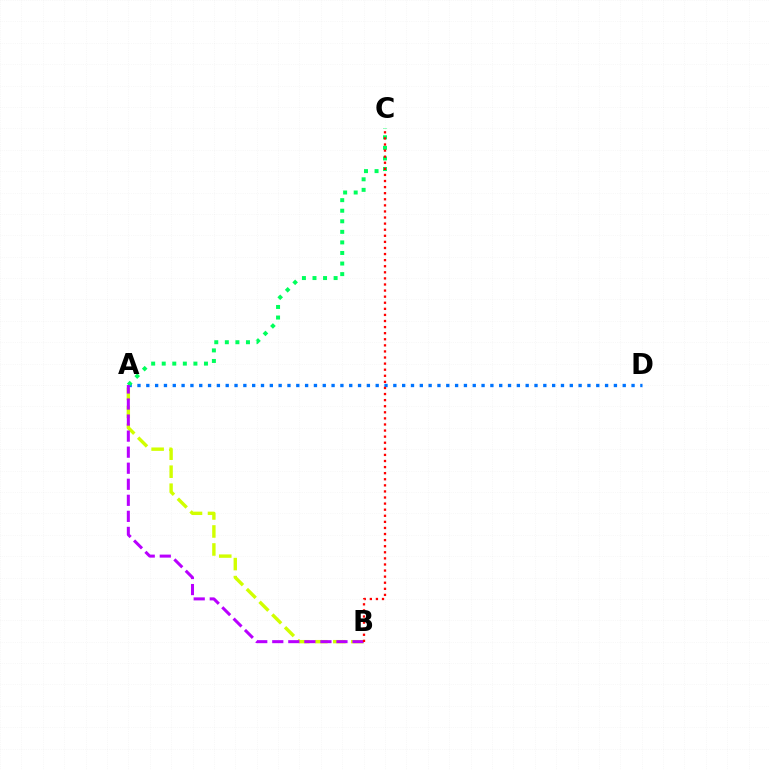{('A', 'D'): [{'color': '#0074ff', 'line_style': 'dotted', 'thickness': 2.4}], ('A', 'C'): [{'color': '#00ff5c', 'line_style': 'dotted', 'thickness': 2.87}], ('A', 'B'): [{'color': '#d1ff00', 'line_style': 'dashed', 'thickness': 2.45}, {'color': '#b900ff', 'line_style': 'dashed', 'thickness': 2.18}], ('B', 'C'): [{'color': '#ff0000', 'line_style': 'dotted', 'thickness': 1.65}]}